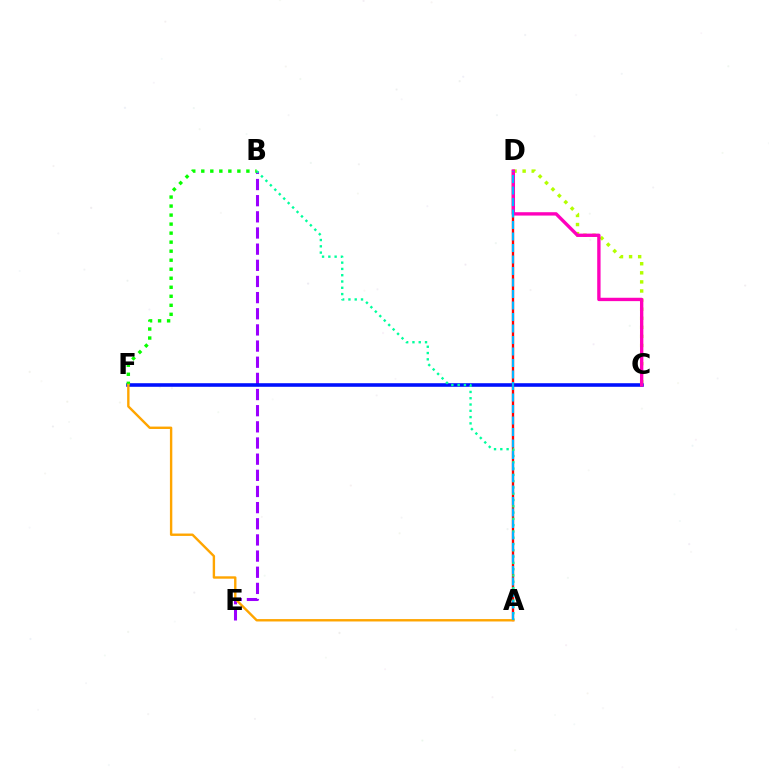{('B', 'E'): [{'color': '#9b00ff', 'line_style': 'dashed', 'thickness': 2.19}], ('C', 'F'): [{'color': '#0010ff', 'line_style': 'solid', 'thickness': 2.58}], ('A', 'D'): [{'color': '#ff0000', 'line_style': 'solid', 'thickness': 1.69}, {'color': '#00b5ff', 'line_style': 'dashed', 'thickness': 1.56}], ('C', 'D'): [{'color': '#b3ff00', 'line_style': 'dotted', 'thickness': 2.47}, {'color': '#ff00bd', 'line_style': 'solid', 'thickness': 2.42}], ('A', 'B'): [{'color': '#00ff9d', 'line_style': 'dotted', 'thickness': 1.71}], ('B', 'F'): [{'color': '#08ff00', 'line_style': 'dotted', 'thickness': 2.45}], ('A', 'F'): [{'color': '#ffa500', 'line_style': 'solid', 'thickness': 1.72}]}